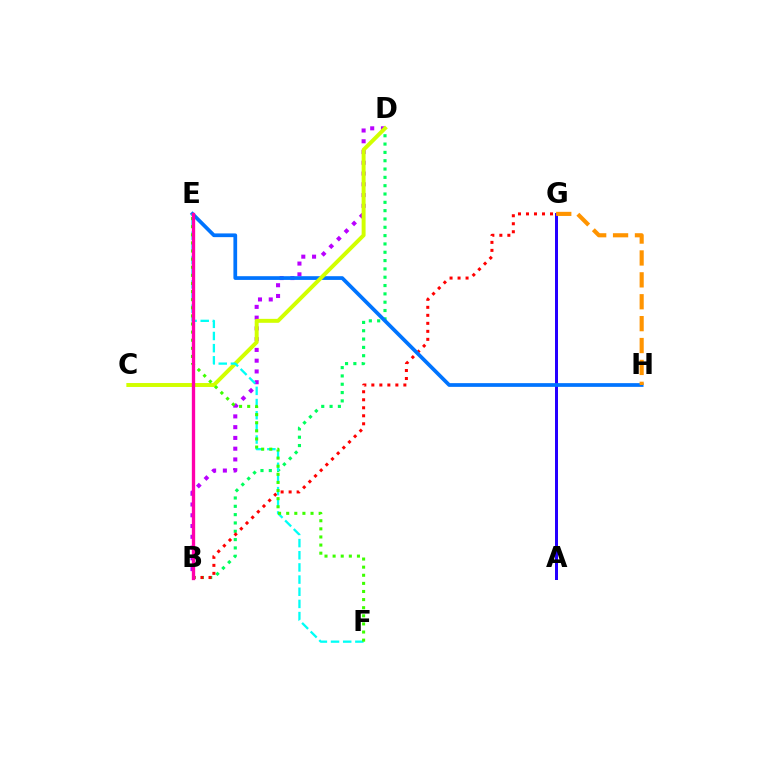{('A', 'G'): [{'color': '#2500ff', 'line_style': 'solid', 'thickness': 2.16}], ('B', 'D'): [{'color': '#b900ff', 'line_style': 'dotted', 'thickness': 2.92}, {'color': '#00ff5c', 'line_style': 'dotted', 'thickness': 2.26}], ('B', 'G'): [{'color': '#ff0000', 'line_style': 'dotted', 'thickness': 2.17}], ('E', 'H'): [{'color': '#0074ff', 'line_style': 'solid', 'thickness': 2.68}], ('C', 'D'): [{'color': '#d1ff00', 'line_style': 'solid', 'thickness': 2.84}], ('G', 'H'): [{'color': '#ff9400', 'line_style': 'dashed', 'thickness': 2.97}], ('E', 'F'): [{'color': '#00fff6', 'line_style': 'dashed', 'thickness': 1.65}, {'color': '#3dff00', 'line_style': 'dotted', 'thickness': 2.2}], ('B', 'E'): [{'color': '#ff00ac', 'line_style': 'solid', 'thickness': 2.4}]}